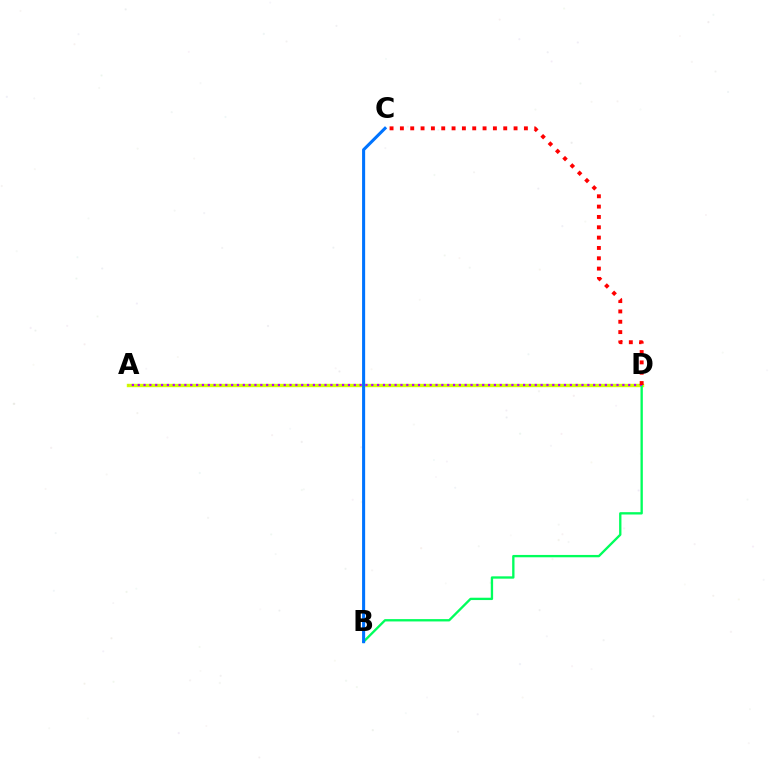{('A', 'D'): [{'color': '#d1ff00', 'line_style': 'solid', 'thickness': 2.44}, {'color': '#b900ff', 'line_style': 'dotted', 'thickness': 1.59}], ('B', 'D'): [{'color': '#00ff5c', 'line_style': 'solid', 'thickness': 1.68}], ('C', 'D'): [{'color': '#ff0000', 'line_style': 'dotted', 'thickness': 2.81}], ('B', 'C'): [{'color': '#0074ff', 'line_style': 'solid', 'thickness': 2.21}]}